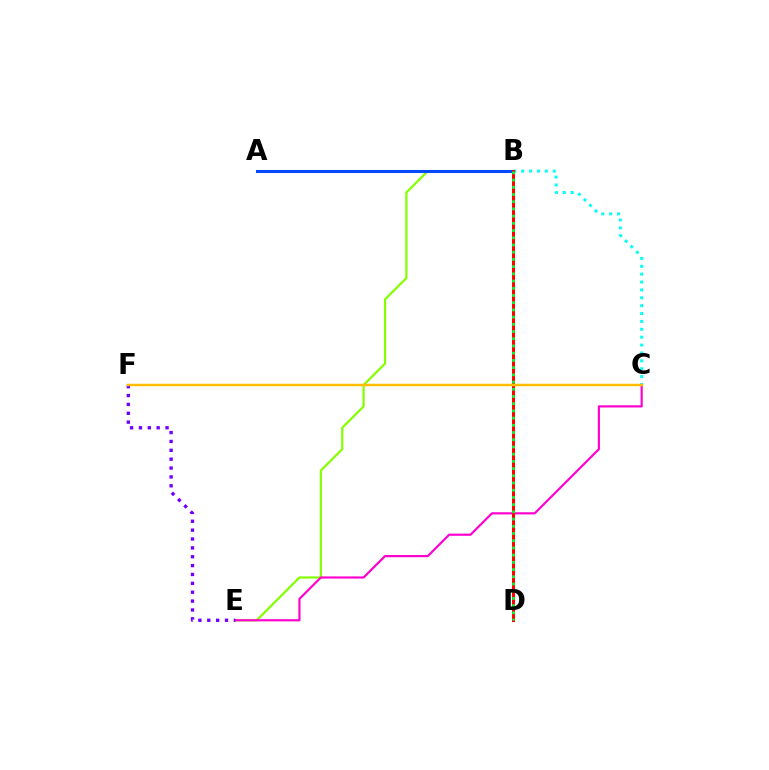{('B', 'E'): [{'color': '#84ff00', 'line_style': 'solid', 'thickness': 1.59}], ('A', 'B'): [{'color': '#004bff', 'line_style': 'solid', 'thickness': 2.21}], ('C', 'E'): [{'color': '#ff00cf', 'line_style': 'solid', 'thickness': 1.57}], ('B', 'C'): [{'color': '#00fff6', 'line_style': 'dotted', 'thickness': 2.14}], ('E', 'F'): [{'color': '#7200ff', 'line_style': 'dotted', 'thickness': 2.41}], ('B', 'D'): [{'color': '#ff0000', 'line_style': 'solid', 'thickness': 2.2}, {'color': '#00ff39', 'line_style': 'dotted', 'thickness': 1.96}], ('C', 'F'): [{'color': '#ffbd00', 'line_style': 'solid', 'thickness': 1.79}]}